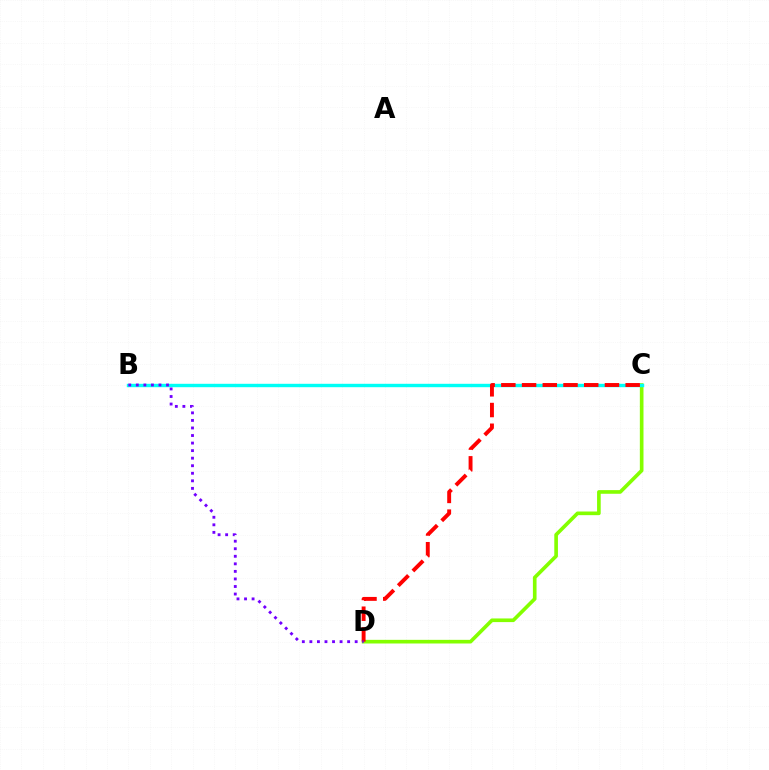{('C', 'D'): [{'color': '#84ff00', 'line_style': 'solid', 'thickness': 2.63}, {'color': '#ff0000', 'line_style': 'dashed', 'thickness': 2.81}], ('B', 'C'): [{'color': '#00fff6', 'line_style': 'solid', 'thickness': 2.45}], ('B', 'D'): [{'color': '#7200ff', 'line_style': 'dotted', 'thickness': 2.05}]}